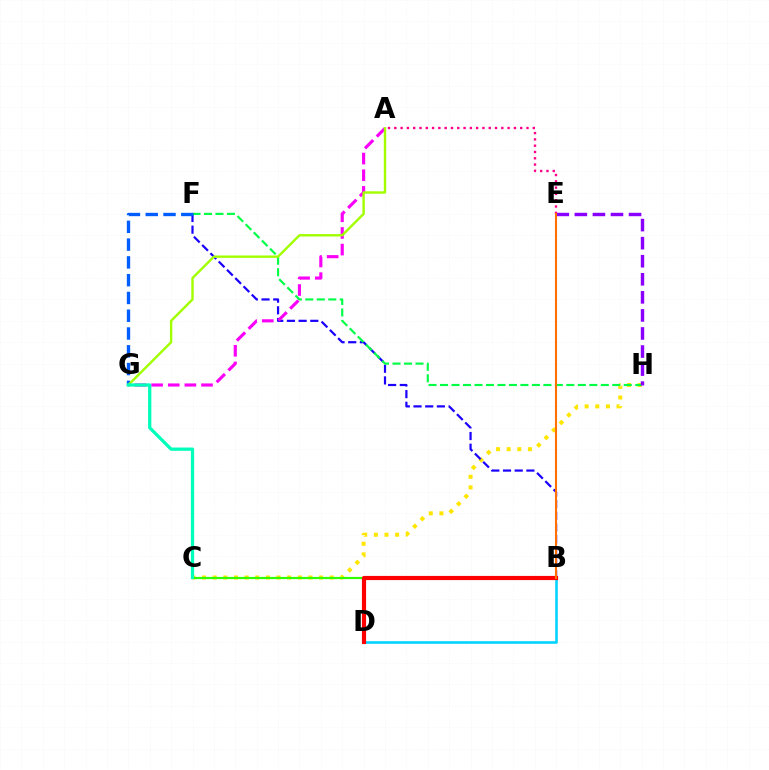{('B', 'D'): [{'color': '#00d3ff', 'line_style': 'solid', 'thickness': 1.86}, {'color': '#ff0000', 'line_style': 'solid', 'thickness': 3.0}], ('C', 'H'): [{'color': '#ffe600', 'line_style': 'dotted', 'thickness': 2.89}], ('B', 'F'): [{'color': '#1900ff', 'line_style': 'dashed', 'thickness': 1.59}], ('A', 'E'): [{'color': '#ff0088', 'line_style': 'dotted', 'thickness': 1.71}], ('F', 'H'): [{'color': '#00ff45', 'line_style': 'dashed', 'thickness': 1.56}], ('A', 'G'): [{'color': '#fa00f9', 'line_style': 'dashed', 'thickness': 2.26}, {'color': '#a2ff00', 'line_style': 'solid', 'thickness': 1.73}], ('B', 'C'): [{'color': '#31ff00', 'line_style': 'solid', 'thickness': 1.58}], ('F', 'G'): [{'color': '#005dff', 'line_style': 'dashed', 'thickness': 2.42}], ('E', 'H'): [{'color': '#8a00ff', 'line_style': 'dashed', 'thickness': 2.45}], ('C', 'G'): [{'color': '#00ffbb', 'line_style': 'solid', 'thickness': 2.35}], ('B', 'E'): [{'color': '#ff7000', 'line_style': 'solid', 'thickness': 1.51}]}